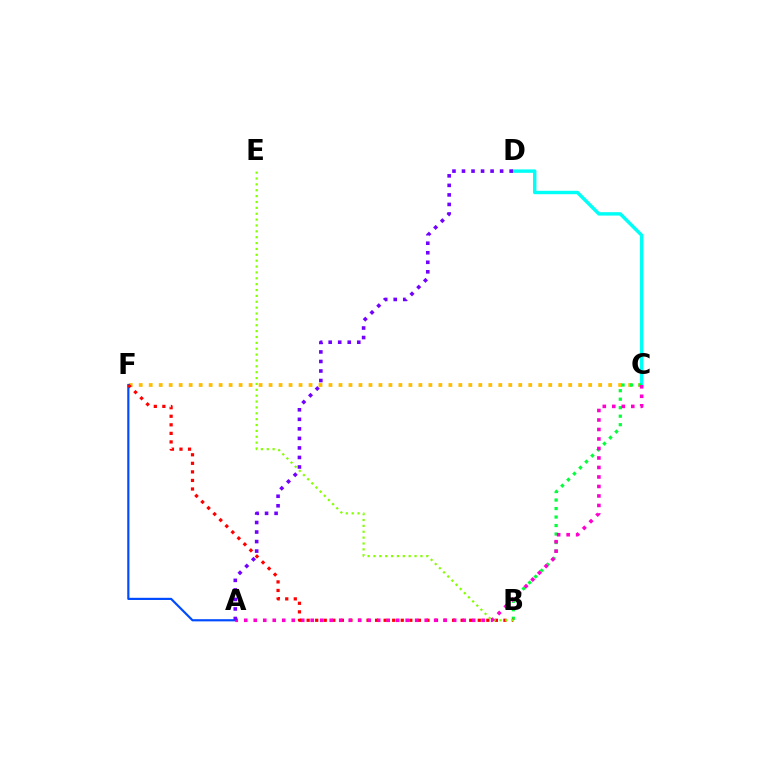{('C', 'F'): [{'color': '#ffbd00', 'line_style': 'dotted', 'thickness': 2.71}], ('C', 'D'): [{'color': '#00fff6', 'line_style': 'solid', 'thickness': 2.46}], ('A', 'F'): [{'color': '#004bff', 'line_style': 'solid', 'thickness': 1.57}], ('B', 'C'): [{'color': '#00ff39', 'line_style': 'dotted', 'thickness': 2.31}], ('B', 'F'): [{'color': '#ff0000', 'line_style': 'dotted', 'thickness': 2.32}], ('B', 'E'): [{'color': '#84ff00', 'line_style': 'dotted', 'thickness': 1.59}], ('A', 'C'): [{'color': '#ff00cf', 'line_style': 'dotted', 'thickness': 2.58}], ('A', 'D'): [{'color': '#7200ff', 'line_style': 'dotted', 'thickness': 2.59}]}